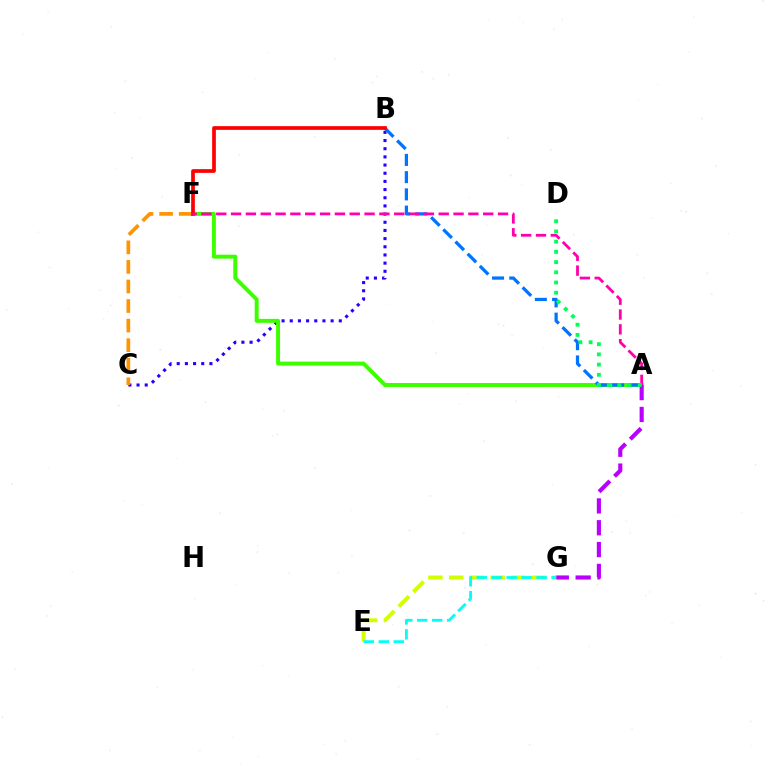{('B', 'C'): [{'color': '#2500ff', 'line_style': 'dotted', 'thickness': 2.22}], ('A', 'F'): [{'color': '#3dff00', 'line_style': 'solid', 'thickness': 2.86}, {'color': '#ff00ac', 'line_style': 'dashed', 'thickness': 2.01}], ('A', 'B'): [{'color': '#0074ff', 'line_style': 'dashed', 'thickness': 2.34}], ('A', 'G'): [{'color': '#b900ff', 'line_style': 'dashed', 'thickness': 2.97}], ('C', 'F'): [{'color': '#ff9400', 'line_style': 'dashed', 'thickness': 2.66}], ('B', 'F'): [{'color': '#ff0000', 'line_style': 'solid', 'thickness': 2.67}], ('E', 'G'): [{'color': '#d1ff00', 'line_style': 'dashed', 'thickness': 2.82}, {'color': '#00fff6', 'line_style': 'dashed', 'thickness': 2.03}], ('A', 'D'): [{'color': '#00ff5c', 'line_style': 'dotted', 'thickness': 2.77}]}